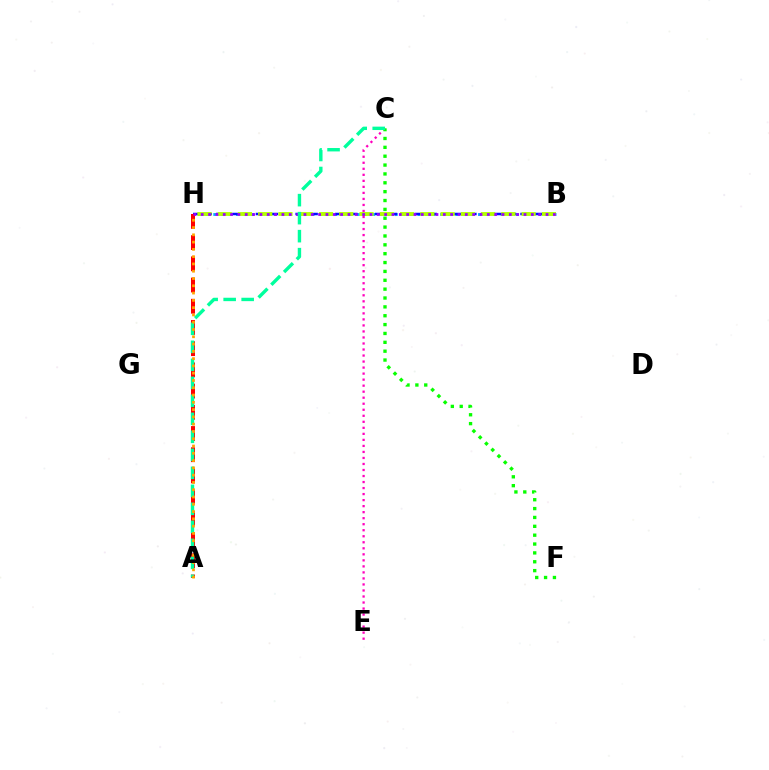{('B', 'H'): [{'color': '#00b5ff', 'line_style': 'dotted', 'thickness': 2.05}, {'color': '#0010ff', 'line_style': 'dashed', 'thickness': 1.8}, {'color': '#b3ff00', 'line_style': 'dashed', 'thickness': 2.75}, {'color': '#9b00ff', 'line_style': 'dotted', 'thickness': 1.99}], ('A', 'H'): [{'color': '#ff0000', 'line_style': 'dashed', 'thickness': 2.88}, {'color': '#ffa500', 'line_style': 'dotted', 'thickness': 1.98}], ('C', 'E'): [{'color': '#ff00bd', 'line_style': 'dotted', 'thickness': 1.64}], ('C', 'F'): [{'color': '#08ff00', 'line_style': 'dotted', 'thickness': 2.41}], ('A', 'C'): [{'color': '#00ff9d', 'line_style': 'dashed', 'thickness': 2.45}]}